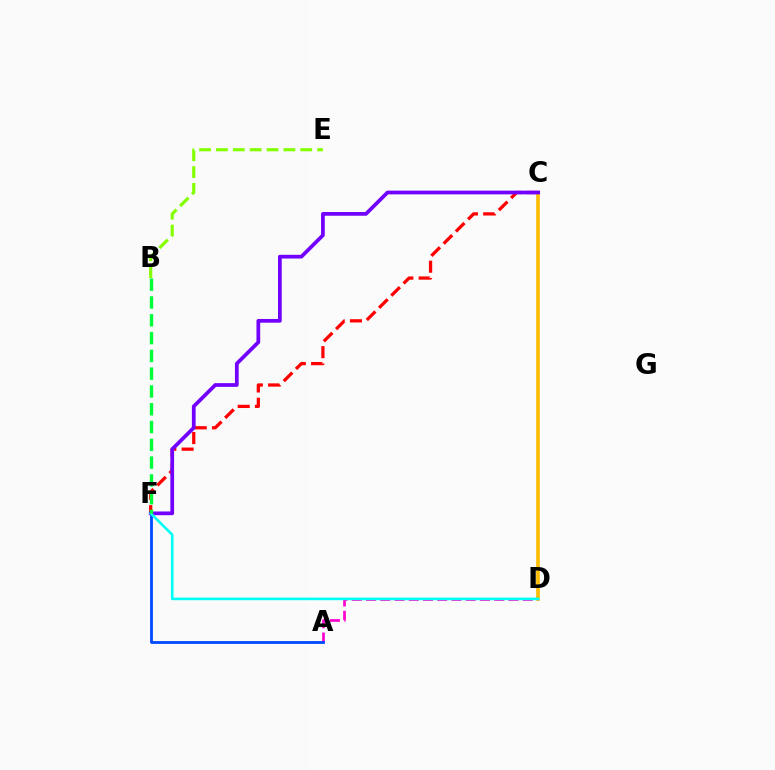{('B', 'E'): [{'color': '#84ff00', 'line_style': 'dashed', 'thickness': 2.29}], ('A', 'D'): [{'color': '#ff00cf', 'line_style': 'dashed', 'thickness': 1.94}], ('C', 'F'): [{'color': '#ff0000', 'line_style': 'dashed', 'thickness': 2.35}, {'color': '#7200ff', 'line_style': 'solid', 'thickness': 2.68}], ('A', 'F'): [{'color': '#004bff', 'line_style': 'solid', 'thickness': 2.03}], ('C', 'D'): [{'color': '#ffbd00', 'line_style': 'solid', 'thickness': 2.64}], ('D', 'F'): [{'color': '#00fff6', 'line_style': 'solid', 'thickness': 1.87}], ('B', 'F'): [{'color': '#00ff39', 'line_style': 'dashed', 'thickness': 2.42}]}